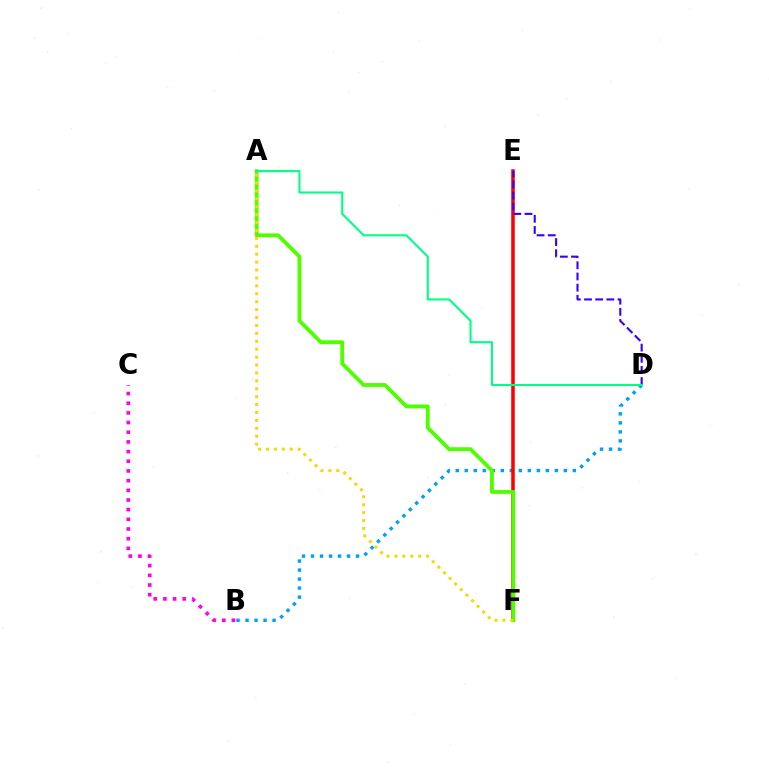{('B', 'D'): [{'color': '#009eff', 'line_style': 'dotted', 'thickness': 2.45}], ('E', 'F'): [{'color': '#ff0000', 'line_style': 'solid', 'thickness': 2.54}], ('D', 'E'): [{'color': '#3700ff', 'line_style': 'dashed', 'thickness': 1.52}], ('B', 'C'): [{'color': '#ff00ed', 'line_style': 'dotted', 'thickness': 2.63}], ('A', 'F'): [{'color': '#4fff00', 'line_style': 'solid', 'thickness': 2.75}, {'color': '#ffd500', 'line_style': 'dotted', 'thickness': 2.15}], ('A', 'D'): [{'color': '#00ff86', 'line_style': 'solid', 'thickness': 1.5}]}